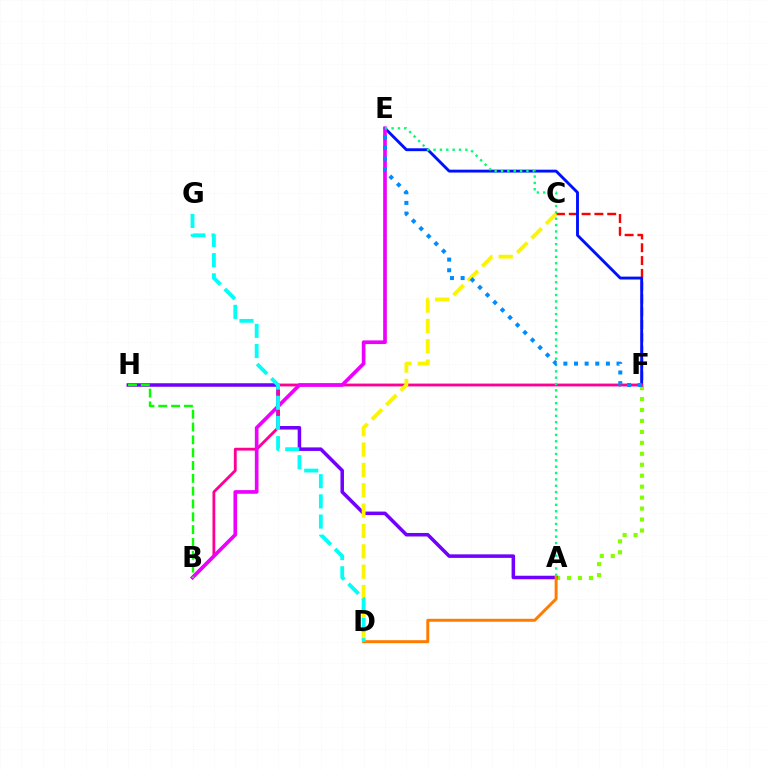{('A', 'F'): [{'color': '#84ff00', 'line_style': 'dotted', 'thickness': 2.98}], ('C', 'F'): [{'color': '#ff0000', 'line_style': 'dashed', 'thickness': 1.74}], ('A', 'H'): [{'color': '#7200ff', 'line_style': 'solid', 'thickness': 2.54}], ('E', 'F'): [{'color': '#0010ff', 'line_style': 'solid', 'thickness': 2.08}, {'color': '#008cff', 'line_style': 'dotted', 'thickness': 2.89}], ('A', 'D'): [{'color': '#ff7c00', 'line_style': 'solid', 'thickness': 2.14}], ('B', 'F'): [{'color': '#ff0094', 'line_style': 'solid', 'thickness': 2.04}], ('B', 'E'): [{'color': '#ee00ff', 'line_style': 'solid', 'thickness': 2.64}], ('C', 'D'): [{'color': '#fcf500', 'line_style': 'dashed', 'thickness': 2.76}], ('A', 'E'): [{'color': '#00ff74', 'line_style': 'dotted', 'thickness': 1.73}], ('B', 'H'): [{'color': '#08ff00', 'line_style': 'dashed', 'thickness': 1.74}], ('D', 'G'): [{'color': '#00fff6', 'line_style': 'dashed', 'thickness': 2.74}]}